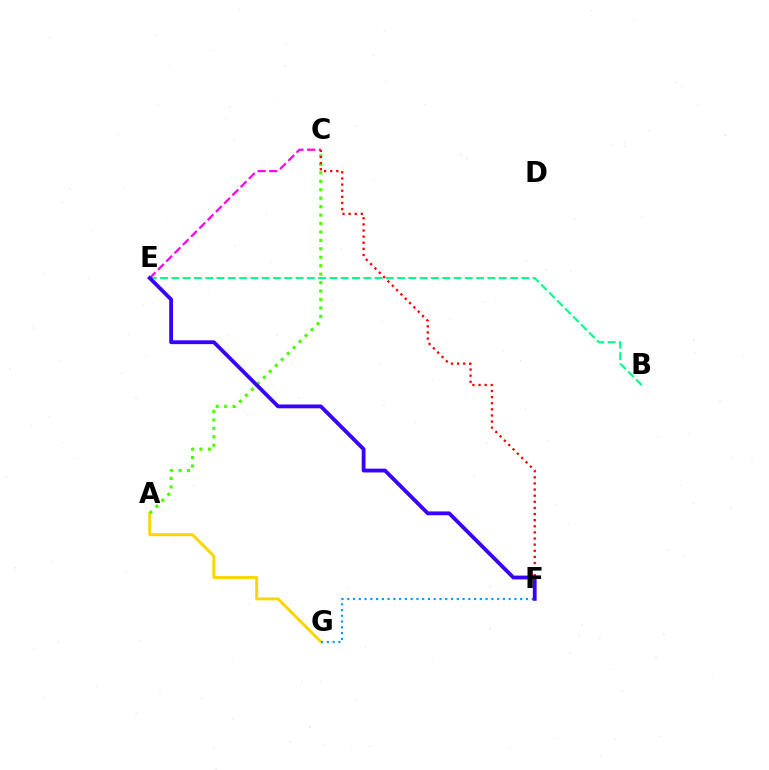{('C', 'E'): [{'color': '#ff00ed', 'line_style': 'dashed', 'thickness': 1.59}], ('A', 'G'): [{'color': '#ffd500', 'line_style': 'solid', 'thickness': 2.12}], ('F', 'G'): [{'color': '#009eff', 'line_style': 'dotted', 'thickness': 1.57}], ('A', 'C'): [{'color': '#4fff00', 'line_style': 'dotted', 'thickness': 2.29}], ('C', 'F'): [{'color': '#ff0000', 'line_style': 'dotted', 'thickness': 1.66}], ('B', 'E'): [{'color': '#00ff86', 'line_style': 'dashed', 'thickness': 1.53}], ('E', 'F'): [{'color': '#3700ff', 'line_style': 'solid', 'thickness': 2.74}]}